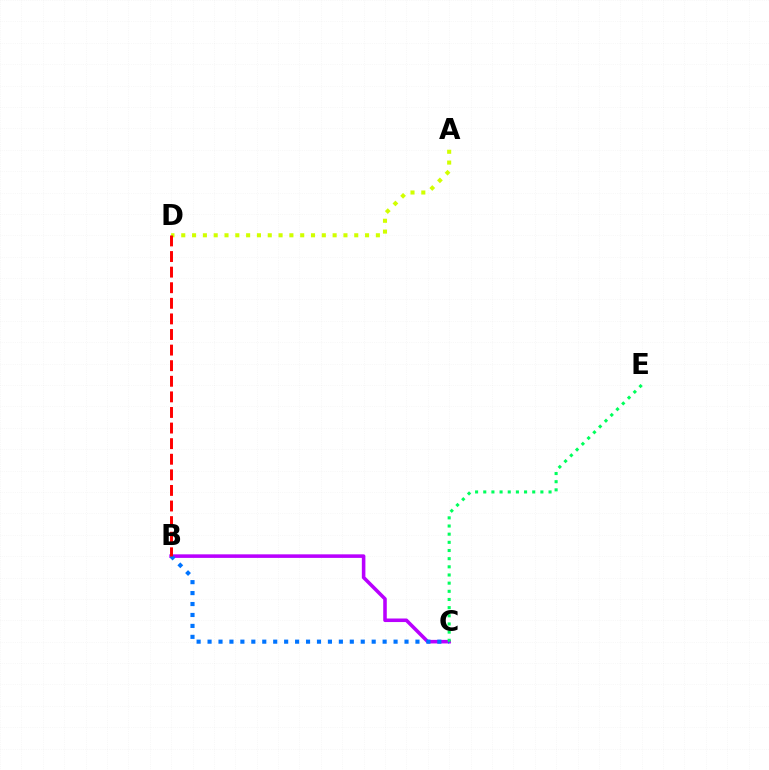{('B', 'C'): [{'color': '#b900ff', 'line_style': 'solid', 'thickness': 2.56}, {'color': '#0074ff', 'line_style': 'dotted', 'thickness': 2.97}], ('A', 'D'): [{'color': '#d1ff00', 'line_style': 'dotted', 'thickness': 2.94}], ('C', 'E'): [{'color': '#00ff5c', 'line_style': 'dotted', 'thickness': 2.22}], ('B', 'D'): [{'color': '#ff0000', 'line_style': 'dashed', 'thickness': 2.12}]}